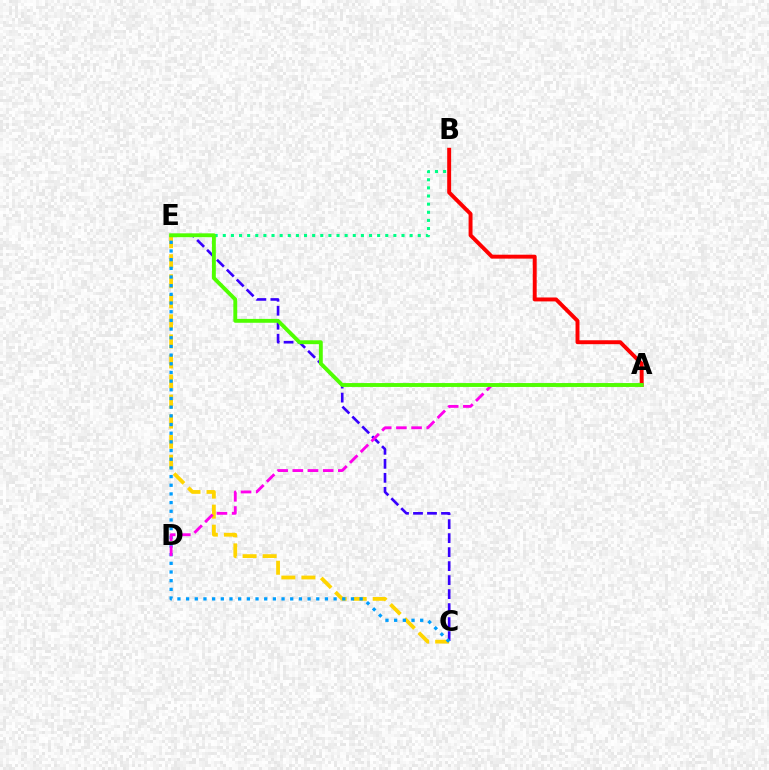{('B', 'E'): [{'color': '#00ff86', 'line_style': 'dotted', 'thickness': 2.21}], ('A', 'B'): [{'color': '#ff0000', 'line_style': 'solid', 'thickness': 2.83}], ('C', 'E'): [{'color': '#3700ff', 'line_style': 'dashed', 'thickness': 1.9}, {'color': '#ffd500', 'line_style': 'dashed', 'thickness': 2.72}, {'color': '#009eff', 'line_style': 'dotted', 'thickness': 2.36}], ('A', 'D'): [{'color': '#ff00ed', 'line_style': 'dashed', 'thickness': 2.06}], ('A', 'E'): [{'color': '#4fff00', 'line_style': 'solid', 'thickness': 2.79}]}